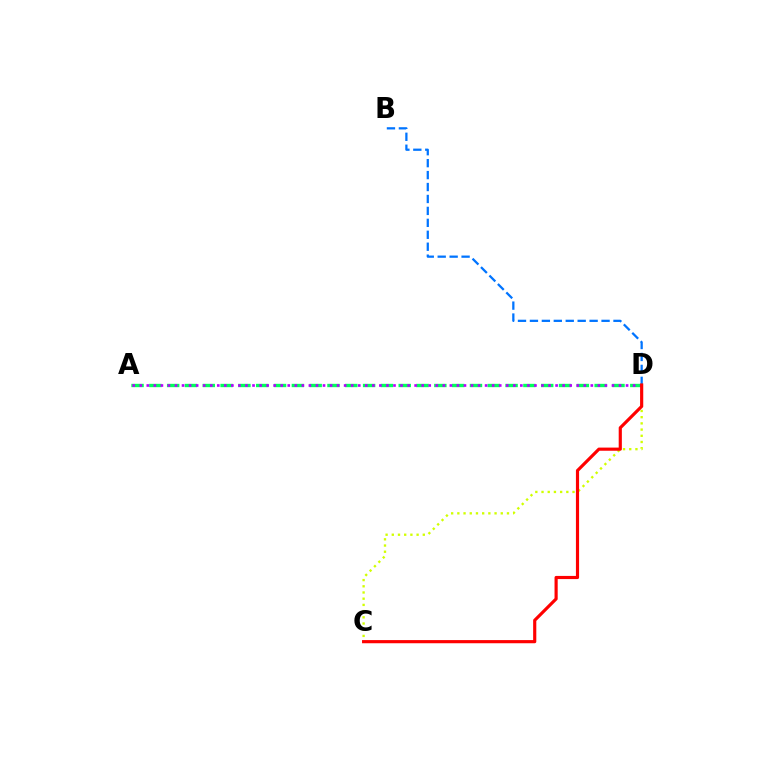{('B', 'D'): [{'color': '#0074ff', 'line_style': 'dashed', 'thickness': 1.62}], ('C', 'D'): [{'color': '#d1ff00', 'line_style': 'dotted', 'thickness': 1.69}, {'color': '#ff0000', 'line_style': 'solid', 'thickness': 2.27}], ('A', 'D'): [{'color': '#00ff5c', 'line_style': 'dashed', 'thickness': 2.42}, {'color': '#b900ff', 'line_style': 'dotted', 'thickness': 1.91}]}